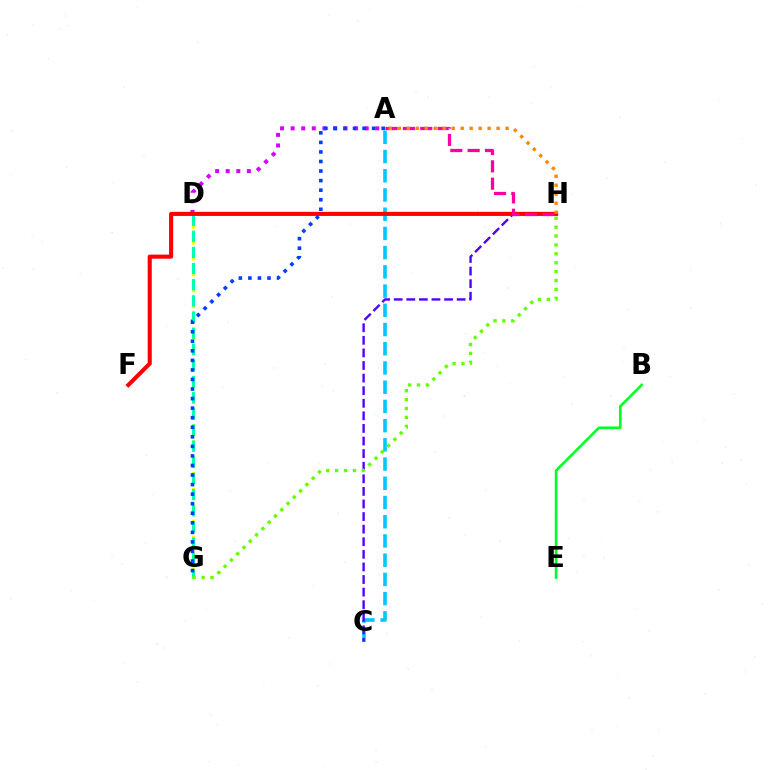{('A', 'D'): [{'color': '#d600ff', 'line_style': 'dotted', 'thickness': 2.87}], ('D', 'G'): [{'color': '#eeff00', 'line_style': 'dashed', 'thickness': 2.16}, {'color': '#00ffaf', 'line_style': 'dashed', 'thickness': 2.19}], ('A', 'C'): [{'color': '#00c7ff', 'line_style': 'dashed', 'thickness': 2.61}], ('C', 'H'): [{'color': '#4f00ff', 'line_style': 'dashed', 'thickness': 1.71}], ('A', 'G'): [{'color': '#003fff', 'line_style': 'dotted', 'thickness': 2.6}], ('F', 'H'): [{'color': '#ff0000', 'line_style': 'solid', 'thickness': 2.94}], ('B', 'E'): [{'color': '#00ff27', 'line_style': 'solid', 'thickness': 1.92}], ('A', 'H'): [{'color': '#ff00a0', 'line_style': 'dashed', 'thickness': 2.36}, {'color': '#ff8800', 'line_style': 'dotted', 'thickness': 2.44}], ('G', 'H'): [{'color': '#66ff00', 'line_style': 'dotted', 'thickness': 2.42}]}